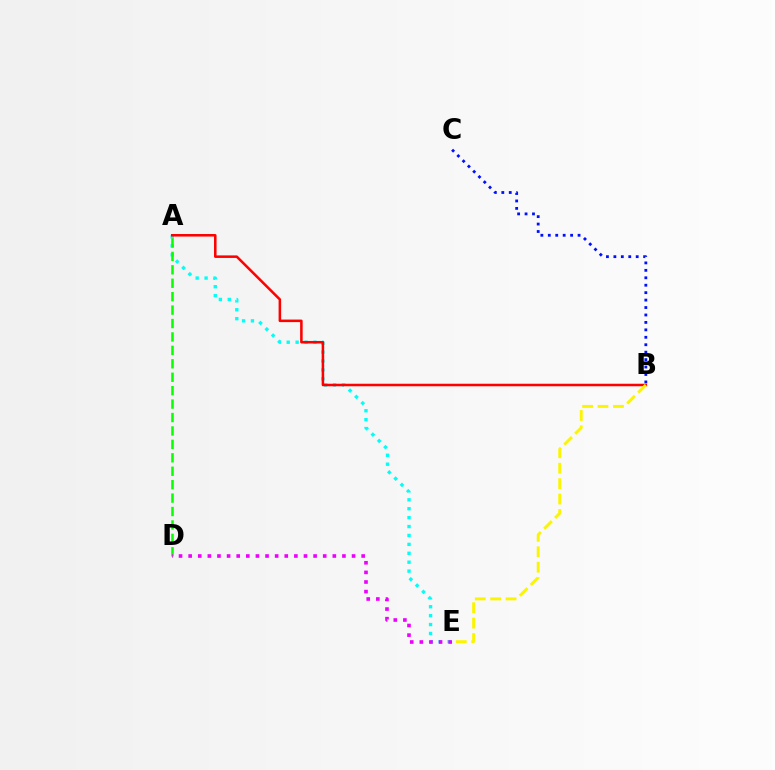{('B', 'C'): [{'color': '#0010ff', 'line_style': 'dotted', 'thickness': 2.02}], ('A', 'E'): [{'color': '#00fff6', 'line_style': 'dotted', 'thickness': 2.42}], ('A', 'B'): [{'color': '#ff0000', 'line_style': 'solid', 'thickness': 1.83}], ('A', 'D'): [{'color': '#08ff00', 'line_style': 'dashed', 'thickness': 1.82}], ('B', 'E'): [{'color': '#fcf500', 'line_style': 'dashed', 'thickness': 2.09}], ('D', 'E'): [{'color': '#ee00ff', 'line_style': 'dotted', 'thickness': 2.61}]}